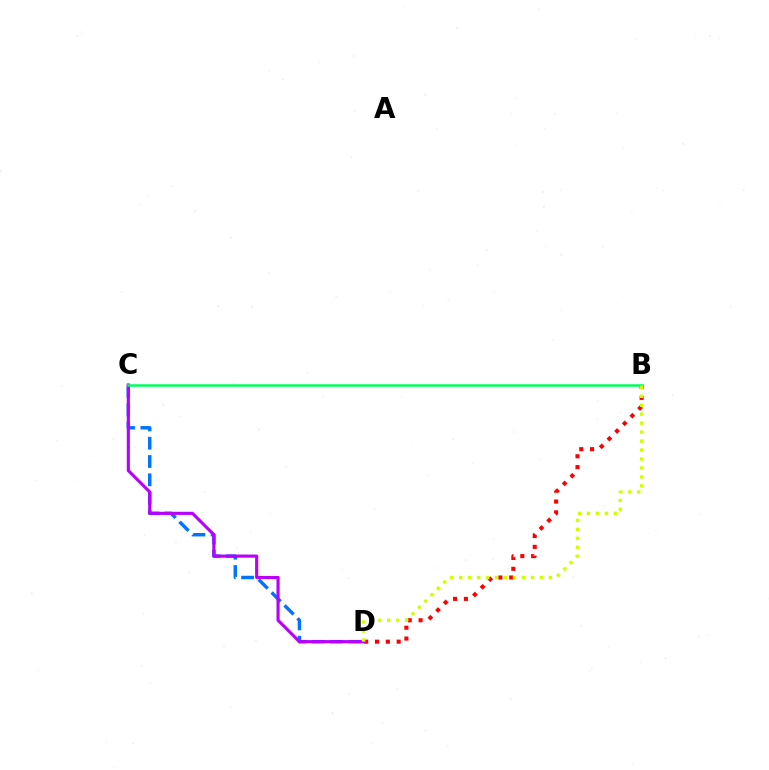{('C', 'D'): [{'color': '#0074ff', 'line_style': 'dashed', 'thickness': 2.49}, {'color': '#b900ff', 'line_style': 'solid', 'thickness': 2.26}], ('B', 'D'): [{'color': '#ff0000', 'line_style': 'dotted', 'thickness': 2.94}, {'color': '#d1ff00', 'line_style': 'dotted', 'thickness': 2.44}], ('B', 'C'): [{'color': '#00ff5c', 'line_style': 'solid', 'thickness': 1.82}]}